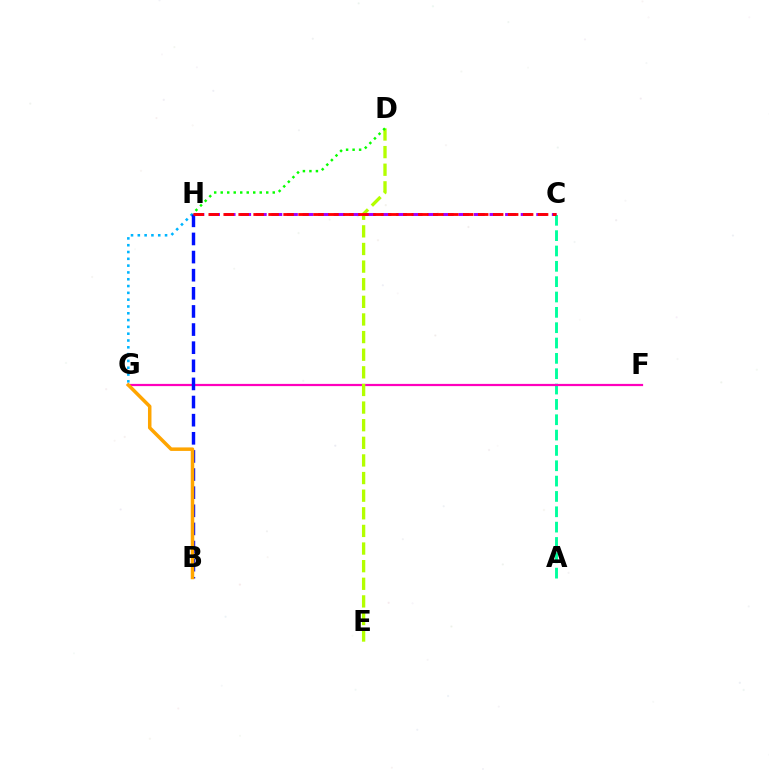{('A', 'C'): [{'color': '#00ff9d', 'line_style': 'dashed', 'thickness': 2.08}], ('G', 'H'): [{'color': '#00b5ff', 'line_style': 'dotted', 'thickness': 1.85}], ('F', 'G'): [{'color': '#ff00bd', 'line_style': 'solid', 'thickness': 1.6}], ('D', 'E'): [{'color': '#b3ff00', 'line_style': 'dashed', 'thickness': 2.39}], ('D', 'H'): [{'color': '#08ff00', 'line_style': 'dotted', 'thickness': 1.77}], ('C', 'H'): [{'color': '#9b00ff', 'line_style': 'dashed', 'thickness': 2.12}, {'color': '#ff0000', 'line_style': 'dashed', 'thickness': 2.03}], ('B', 'H'): [{'color': '#0010ff', 'line_style': 'dashed', 'thickness': 2.46}], ('B', 'G'): [{'color': '#ffa500', 'line_style': 'solid', 'thickness': 2.52}]}